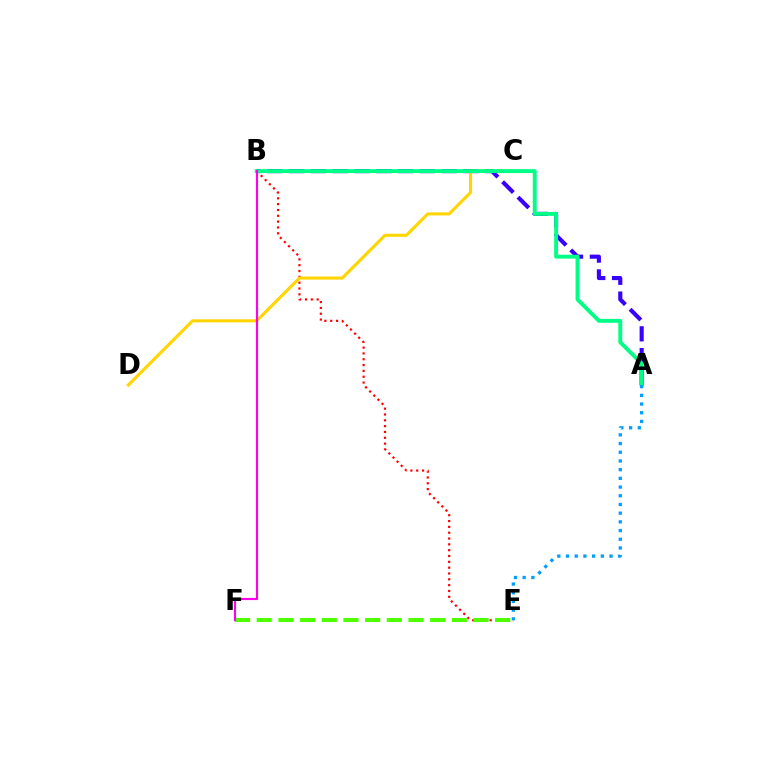{('B', 'E'): [{'color': '#ff0000', 'line_style': 'dotted', 'thickness': 1.58}], ('A', 'B'): [{'color': '#3700ff', 'line_style': 'dashed', 'thickness': 2.96}, {'color': '#00ff86', 'line_style': 'solid', 'thickness': 2.81}], ('C', 'D'): [{'color': '#ffd500', 'line_style': 'solid', 'thickness': 2.2}], ('E', 'F'): [{'color': '#4fff00', 'line_style': 'dashed', 'thickness': 2.94}], ('A', 'E'): [{'color': '#009eff', 'line_style': 'dotted', 'thickness': 2.36}], ('B', 'F'): [{'color': '#ff00ed', 'line_style': 'solid', 'thickness': 1.57}]}